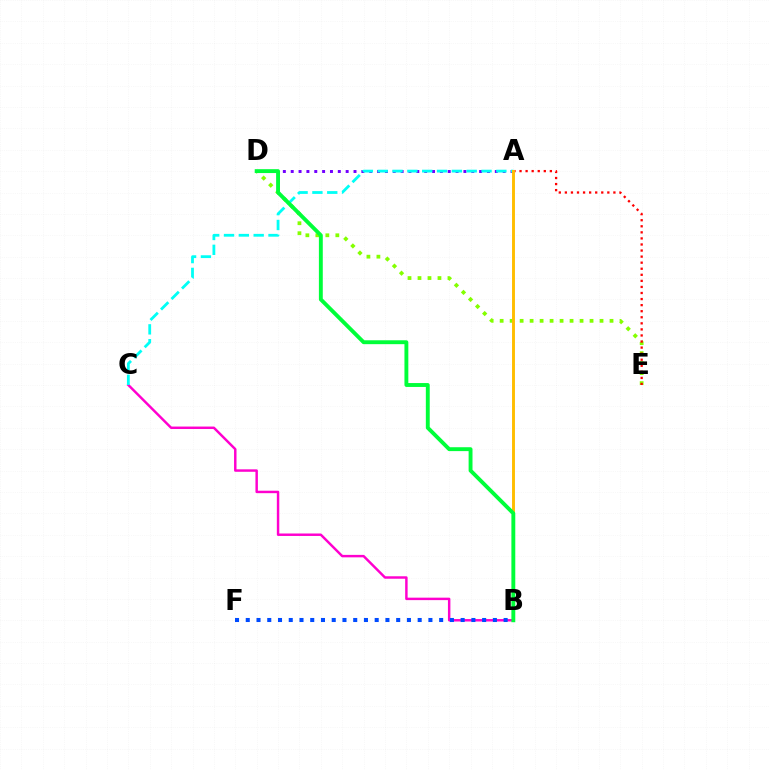{('B', 'C'): [{'color': '#ff00cf', 'line_style': 'solid', 'thickness': 1.77}], ('A', 'D'): [{'color': '#7200ff', 'line_style': 'dotted', 'thickness': 2.13}], ('A', 'C'): [{'color': '#00fff6', 'line_style': 'dashed', 'thickness': 2.01}], ('B', 'F'): [{'color': '#004bff', 'line_style': 'dotted', 'thickness': 2.92}], ('D', 'E'): [{'color': '#84ff00', 'line_style': 'dotted', 'thickness': 2.71}], ('A', 'E'): [{'color': '#ff0000', 'line_style': 'dotted', 'thickness': 1.65}], ('A', 'B'): [{'color': '#ffbd00', 'line_style': 'solid', 'thickness': 2.1}], ('B', 'D'): [{'color': '#00ff39', 'line_style': 'solid', 'thickness': 2.8}]}